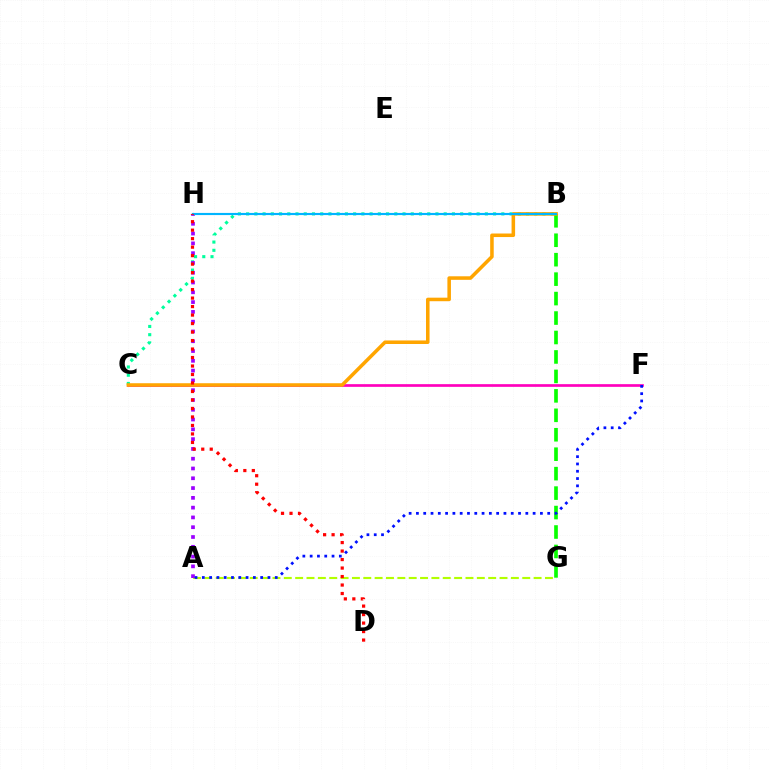{('B', 'C'): [{'color': '#00ff9d', 'line_style': 'dotted', 'thickness': 2.24}, {'color': '#ffa500', 'line_style': 'solid', 'thickness': 2.55}], ('A', 'G'): [{'color': '#b3ff00', 'line_style': 'dashed', 'thickness': 1.54}], ('C', 'F'): [{'color': '#ff00bd', 'line_style': 'solid', 'thickness': 1.94}], ('A', 'H'): [{'color': '#9b00ff', 'line_style': 'dotted', 'thickness': 2.66}], ('B', 'G'): [{'color': '#08ff00', 'line_style': 'dashed', 'thickness': 2.64}], ('B', 'H'): [{'color': '#00b5ff', 'line_style': 'solid', 'thickness': 1.55}], ('D', 'H'): [{'color': '#ff0000', 'line_style': 'dotted', 'thickness': 2.31}], ('A', 'F'): [{'color': '#0010ff', 'line_style': 'dotted', 'thickness': 1.98}]}